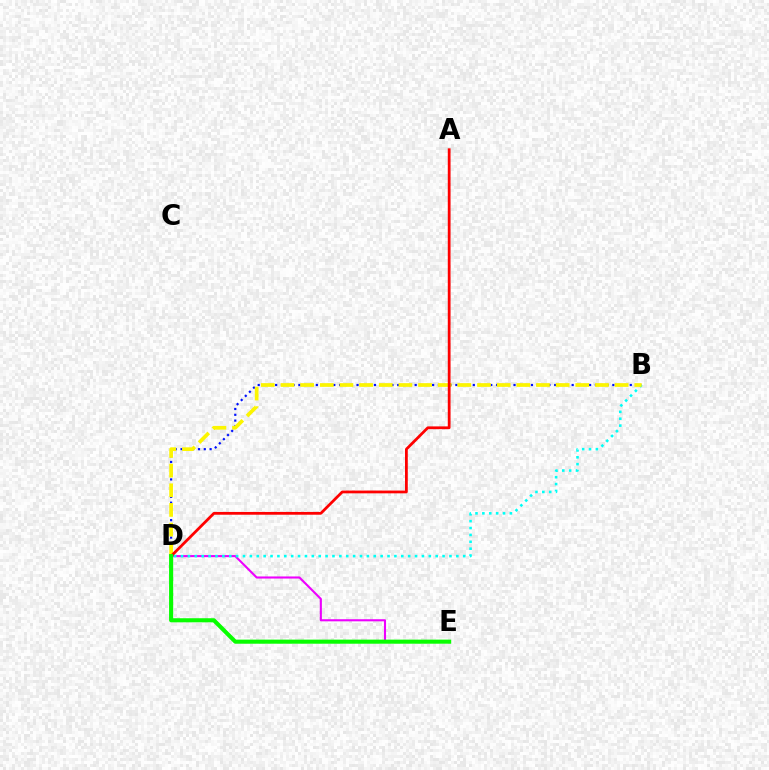{('D', 'E'): [{'color': '#ee00ff', 'line_style': 'solid', 'thickness': 1.51}, {'color': '#08ff00', 'line_style': 'solid', 'thickness': 2.95}], ('B', 'D'): [{'color': '#0010ff', 'line_style': 'dotted', 'thickness': 1.58}, {'color': '#00fff6', 'line_style': 'dotted', 'thickness': 1.87}, {'color': '#fcf500', 'line_style': 'dashed', 'thickness': 2.67}], ('A', 'D'): [{'color': '#ff0000', 'line_style': 'solid', 'thickness': 2.0}]}